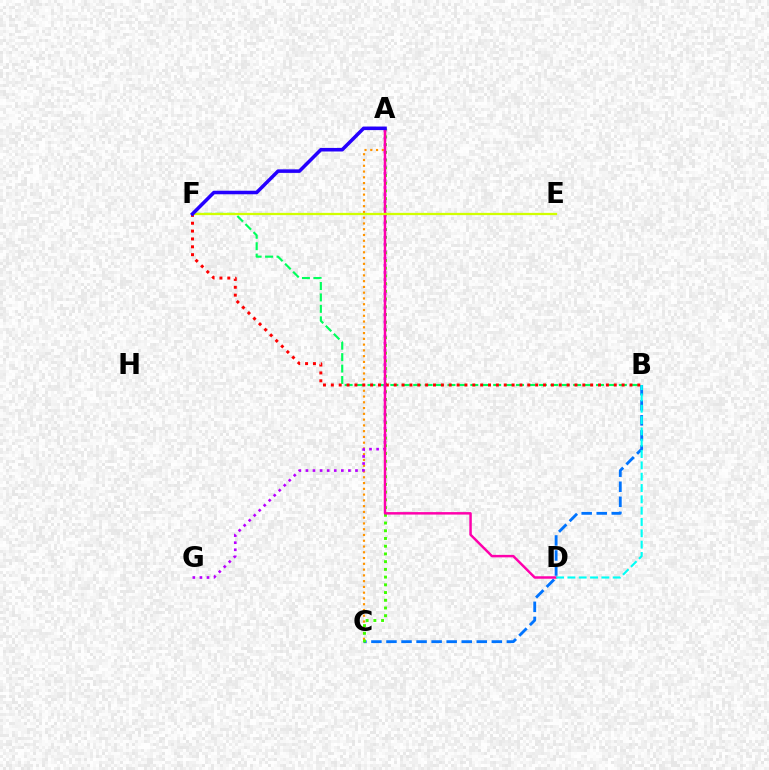{('B', 'F'): [{'color': '#00ff5c', 'line_style': 'dashed', 'thickness': 1.55}, {'color': '#ff0000', 'line_style': 'dotted', 'thickness': 2.14}], ('A', 'C'): [{'color': '#ff9400', 'line_style': 'dotted', 'thickness': 1.57}, {'color': '#3dff00', 'line_style': 'dotted', 'thickness': 2.1}], ('B', 'C'): [{'color': '#0074ff', 'line_style': 'dashed', 'thickness': 2.04}], ('A', 'G'): [{'color': '#b900ff', 'line_style': 'dotted', 'thickness': 1.92}], ('A', 'D'): [{'color': '#ff00ac', 'line_style': 'solid', 'thickness': 1.78}], ('E', 'F'): [{'color': '#d1ff00', 'line_style': 'solid', 'thickness': 1.63}], ('B', 'D'): [{'color': '#00fff6', 'line_style': 'dashed', 'thickness': 1.54}], ('A', 'F'): [{'color': '#2500ff', 'line_style': 'solid', 'thickness': 2.55}]}